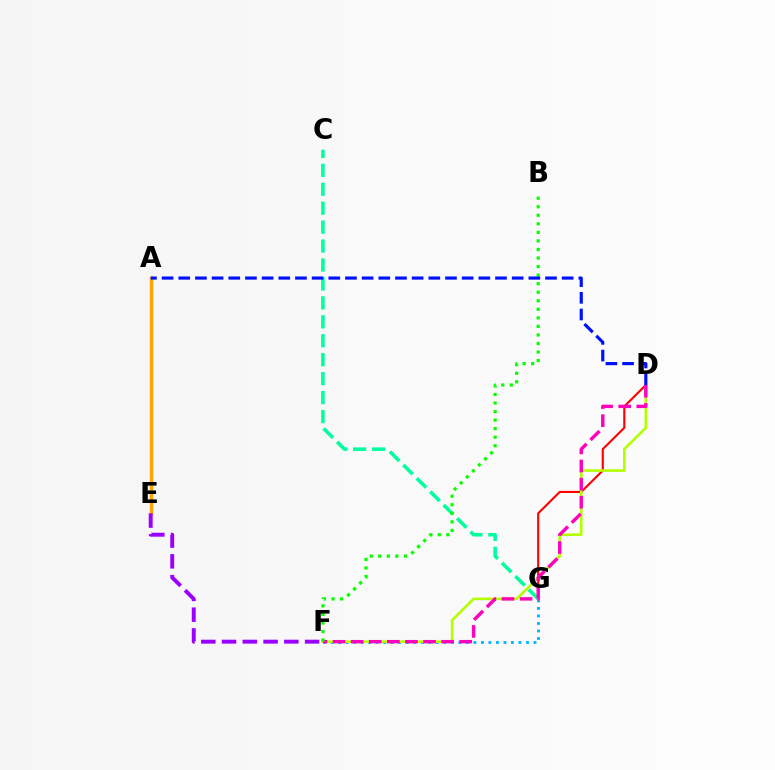{('F', 'G'): [{'color': '#00b5ff', 'line_style': 'dotted', 'thickness': 2.04}], ('A', 'E'): [{'color': '#ffa500', 'line_style': 'solid', 'thickness': 2.47}], ('D', 'G'): [{'color': '#ff0000', 'line_style': 'solid', 'thickness': 1.52}], ('E', 'F'): [{'color': '#9b00ff', 'line_style': 'dashed', 'thickness': 2.82}], ('D', 'F'): [{'color': '#b3ff00', 'line_style': 'solid', 'thickness': 1.87}, {'color': '#ff00bd', 'line_style': 'dashed', 'thickness': 2.46}], ('C', 'G'): [{'color': '#00ff9d', 'line_style': 'dashed', 'thickness': 2.57}], ('B', 'F'): [{'color': '#08ff00', 'line_style': 'dotted', 'thickness': 2.32}], ('A', 'D'): [{'color': '#0010ff', 'line_style': 'dashed', 'thickness': 2.26}]}